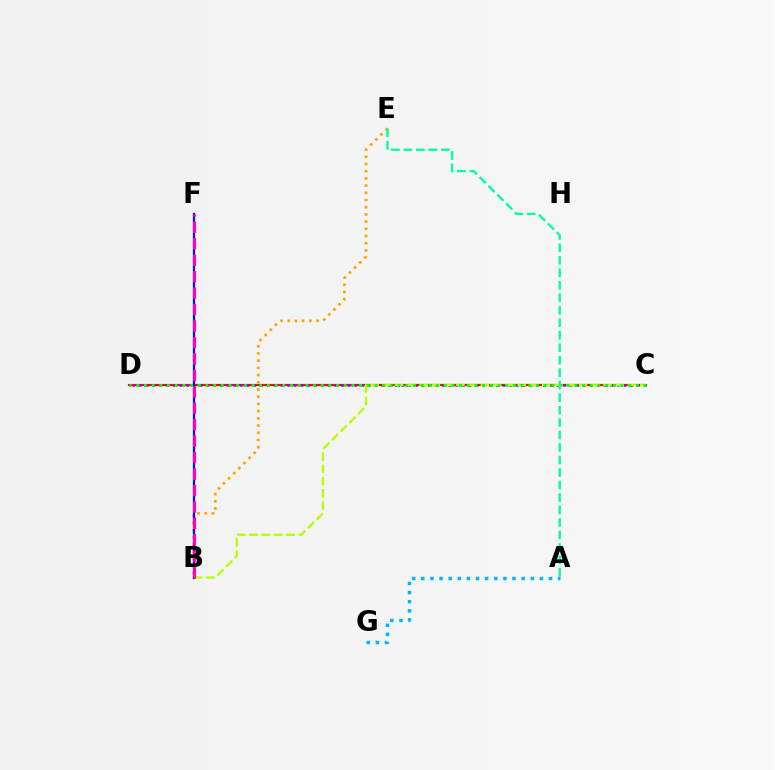{('C', 'D'): [{'color': '#ff0000', 'line_style': 'solid', 'thickness': 1.58}, {'color': '#9b00ff', 'line_style': 'dotted', 'thickness': 1.83}, {'color': '#08ff00', 'line_style': 'dotted', 'thickness': 2.09}], ('B', 'E'): [{'color': '#ffa500', 'line_style': 'dotted', 'thickness': 1.96}], ('B', 'C'): [{'color': '#b3ff00', 'line_style': 'dashed', 'thickness': 1.67}], ('B', 'F'): [{'color': '#0010ff', 'line_style': 'solid', 'thickness': 1.62}, {'color': '#ff00bd', 'line_style': 'dashed', 'thickness': 2.23}], ('A', 'G'): [{'color': '#00b5ff', 'line_style': 'dotted', 'thickness': 2.48}], ('A', 'E'): [{'color': '#00ff9d', 'line_style': 'dashed', 'thickness': 1.7}]}